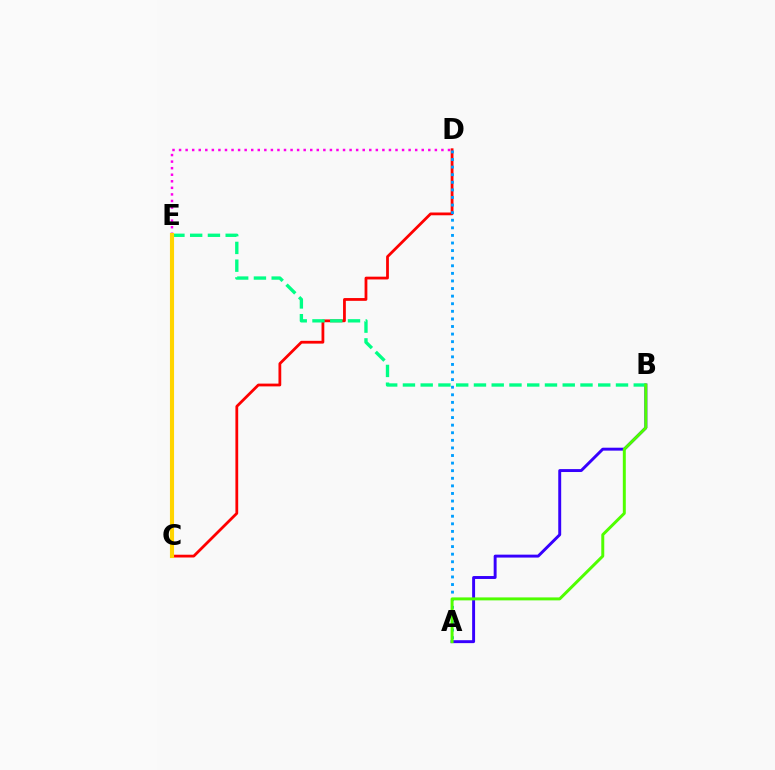{('D', 'E'): [{'color': '#ff00ed', 'line_style': 'dotted', 'thickness': 1.78}], ('C', 'D'): [{'color': '#ff0000', 'line_style': 'solid', 'thickness': 2.0}], ('A', 'B'): [{'color': '#3700ff', 'line_style': 'solid', 'thickness': 2.11}, {'color': '#4fff00', 'line_style': 'solid', 'thickness': 2.14}], ('A', 'D'): [{'color': '#009eff', 'line_style': 'dotted', 'thickness': 2.06}], ('B', 'E'): [{'color': '#00ff86', 'line_style': 'dashed', 'thickness': 2.41}], ('C', 'E'): [{'color': '#ffd500', 'line_style': 'solid', 'thickness': 2.97}]}